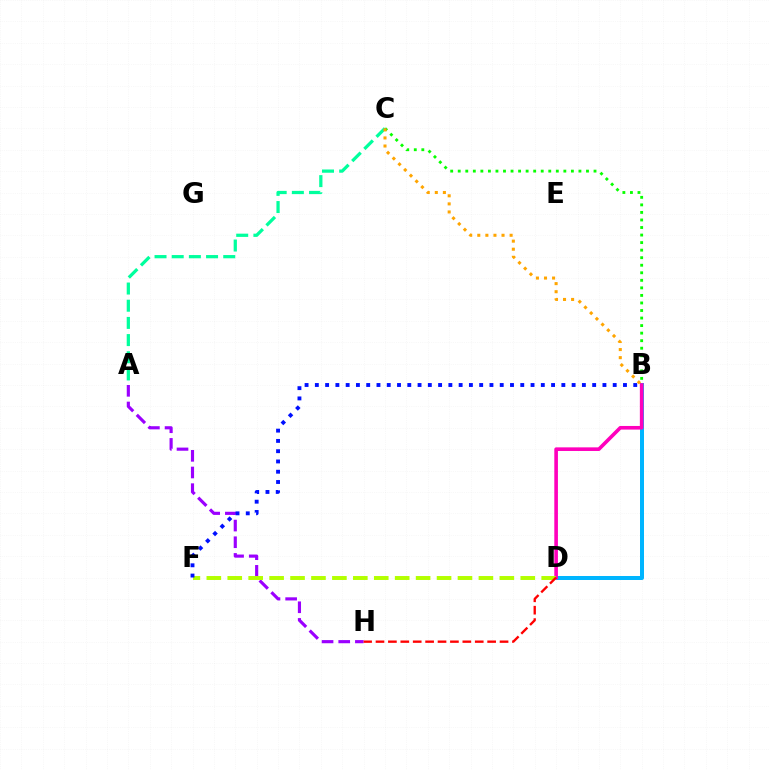{('B', 'D'): [{'color': '#00b5ff', 'line_style': 'solid', 'thickness': 2.88}, {'color': '#ff00bd', 'line_style': 'solid', 'thickness': 2.61}], ('B', 'C'): [{'color': '#08ff00', 'line_style': 'dotted', 'thickness': 2.05}, {'color': '#ffa500', 'line_style': 'dotted', 'thickness': 2.2}], ('A', 'H'): [{'color': '#9b00ff', 'line_style': 'dashed', 'thickness': 2.26}], ('D', 'F'): [{'color': '#b3ff00', 'line_style': 'dashed', 'thickness': 2.84}], ('B', 'F'): [{'color': '#0010ff', 'line_style': 'dotted', 'thickness': 2.79}], ('D', 'H'): [{'color': '#ff0000', 'line_style': 'dashed', 'thickness': 1.69}], ('A', 'C'): [{'color': '#00ff9d', 'line_style': 'dashed', 'thickness': 2.33}]}